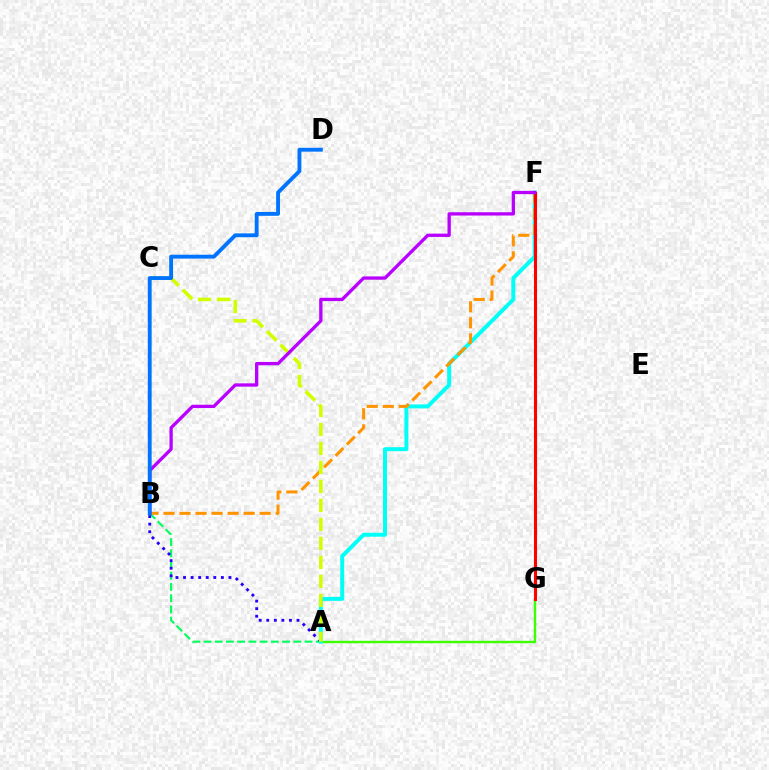{('A', 'B'): [{'color': '#00ff5c', 'line_style': 'dashed', 'thickness': 1.52}, {'color': '#2500ff', 'line_style': 'dotted', 'thickness': 2.06}], ('A', 'G'): [{'color': '#3dff00', 'line_style': 'solid', 'thickness': 1.73}], ('F', 'G'): [{'color': '#ff00ac', 'line_style': 'solid', 'thickness': 1.9}, {'color': '#ff0000', 'line_style': 'solid', 'thickness': 2.23}], ('A', 'F'): [{'color': '#00fff6', 'line_style': 'solid', 'thickness': 2.86}], ('B', 'F'): [{'color': '#ff9400', 'line_style': 'dashed', 'thickness': 2.18}, {'color': '#b900ff', 'line_style': 'solid', 'thickness': 2.38}], ('A', 'C'): [{'color': '#d1ff00', 'line_style': 'dashed', 'thickness': 2.58}], ('B', 'D'): [{'color': '#0074ff', 'line_style': 'solid', 'thickness': 2.78}]}